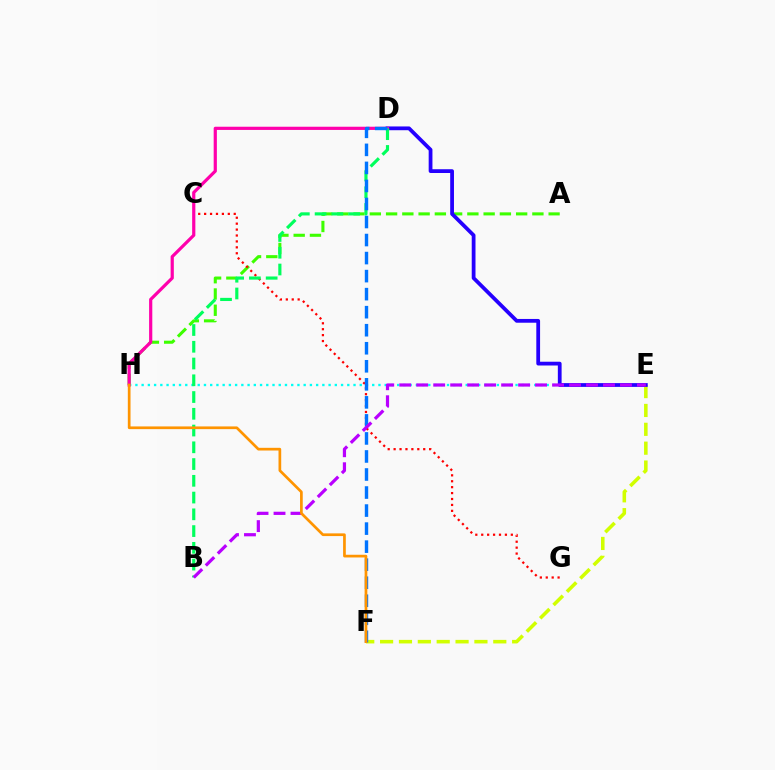{('E', 'F'): [{'color': '#d1ff00', 'line_style': 'dashed', 'thickness': 2.56}], ('A', 'H'): [{'color': '#3dff00', 'line_style': 'dashed', 'thickness': 2.21}], ('C', 'G'): [{'color': '#ff0000', 'line_style': 'dotted', 'thickness': 1.61}], ('E', 'H'): [{'color': '#00fff6', 'line_style': 'dotted', 'thickness': 1.69}], ('D', 'E'): [{'color': '#2500ff', 'line_style': 'solid', 'thickness': 2.71}], ('D', 'H'): [{'color': '#ff00ac', 'line_style': 'solid', 'thickness': 2.3}], ('B', 'D'): [{'color': '#00ff5c', 'line_style': 'dashed', 'thickness': 2.28}], ('D', 'F'): [{'color': '#0074ff', 'line_style': 'dashed', 'thickness': 2.45}], ('B', 'E'): [{'color': '#b900ff', 'line_style': 'dashed', 'thickness': 2.31}], ('F', 'H'): [{'color': '#ff9400', 'line_style': 'solid', 'thickness': 1.95}]}